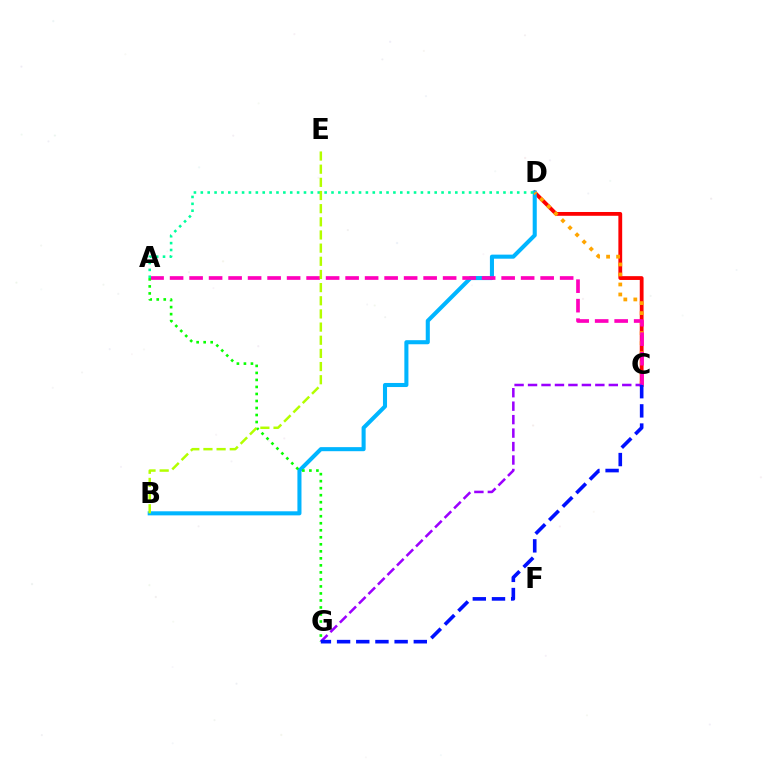{('C', 'D'): [{'color': '#ff0000', 'line_style': 'solid', 'thickness': 2.74}, {'color': '#ffa500', 'line_style': 'dotted', 'thickness': 2.72}], ('B', 'D'): [{'color': '#00b5ff', 'line_style': 'solid', 'thickness': 2.93}], ('A', 'C'): [{'color': '#ff00bd', 'line_style': 'dashed', 'thickness': 2.65}], ('A', 'G'): [{'color': '#08ff00', 'line_style': 'dotted', 'thickness': 1.91}], ('C', 'G'): [{'color': '#9b00ff', 'line_style': 'dashed', 'thickness': 1.83}, {'color': '#0010ff', 'line_style': 'dashed', 'thickness': 2.61}], ('A', 'D'): [{'color': '#00ff9d', 'line_style': 'dotted', 'thickness': 1.87}], ('B', 'E'): [{'color': '#b3ff00', 'line_style': 'dashed', 'thickness': 1.79}]}